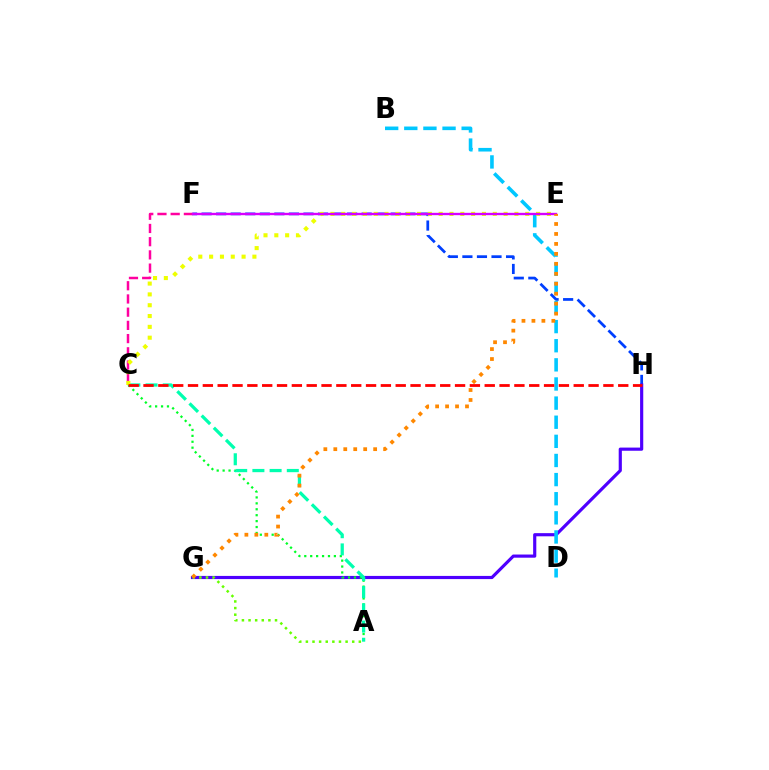{('F', 'H'): [{'color': '#003fff', 'line_style': 'dashed', 'thickness': 1.98}], ('G', 'H'): [{'color': '#4f00ff', 'line_style': 'solid', 'thickness': 2.28}], ('C', 'F'): [{'color': '#ff00a0', 'line_style': 'dashed', 'thickness': 1.79}], ('B', 'D'): [{'color': '#00c7ff', 'line_style': 'dashed', 'thickness': 2.6}], ('A', 'C'): [{'color': '#00ff27', 'line_style': 'dotted', 'thickness': 1.61}, {'color': '#00ffaf', 'line_style': 'dashed', 'thickness': 2.34}], ('C', 'E'): [{'color': '#eeff00', 'line_style': 'dotted', 'thickness': 2.94}], ('E', 'F'): [{'color': '#d600ff', 'line_style': 'solid', 'thickness': 1.69}], ('C', 'H'): [{'color': '#ff0000', 'line_style': 'dashed', 'thickness': 2.02}], ('A', 'G'): [{'color': '#66ff00', 'line_style': 'dotted', 'thickness': 1.8}], ('E', 'G'): [{'color': '#ff8800', 'line_style': 'dotted', 'thickness': 2.71}]}